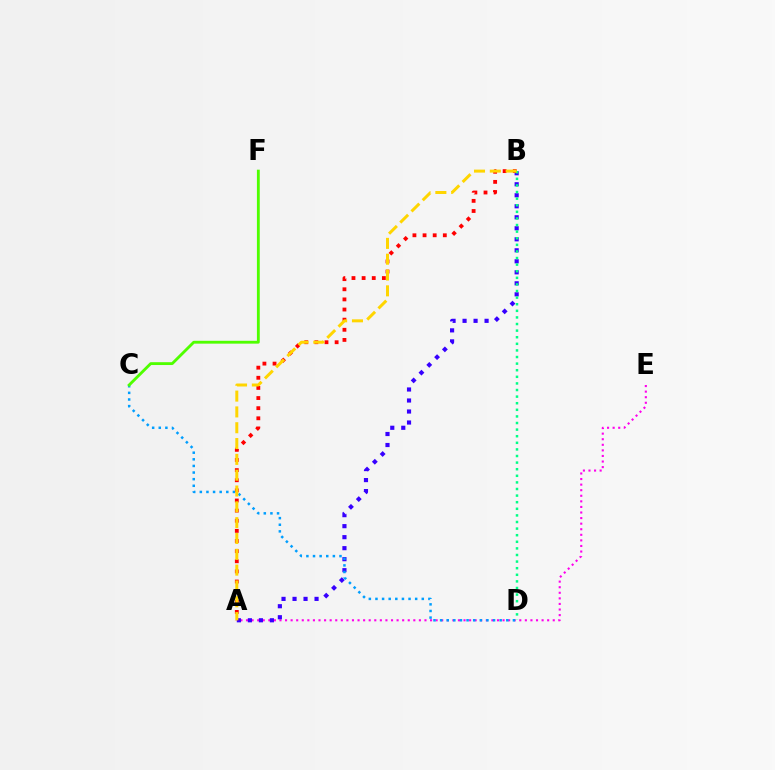{('A', 'E'): [{'color': '#ff00ed', 'line_style': 'dotted', 'thickness': 1.52}], ('A', 'B'): [{'color': '#3700ff', 'line_style': 'dotted', 'thickness': 2.99}, {'color': '#ff0000', 'line_style': 'dotted', 'thickness': 2.75}, {'color': '#ffd500', 'line_style': 'dashed', 'thickness': 2.15}], ('C', 'D'): [{'color': '#009eff', 'line_style': 'dotted', 'thickness': 1.8}], ('B', 'D'): [{'color': '#00ff86', 'line_style': 'dotted', 'thickness': 1.79}], ('C', 'F'): [{'color': '#4fff00', 'line_style': 'solid', 'thickness': 2.05}]}